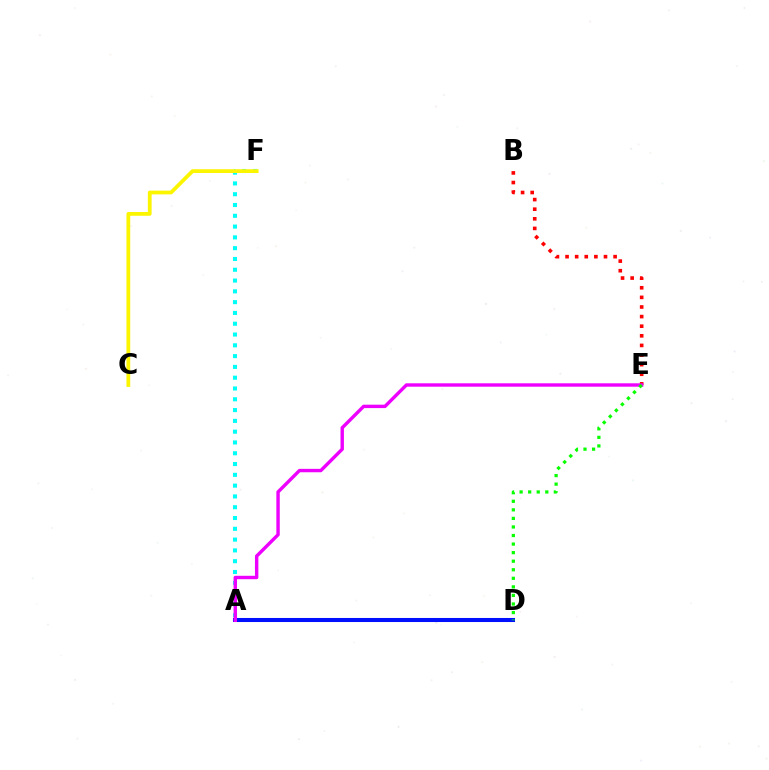{('A', 'D'): [{'color': '#0010ff', 'line_style': 'solid', 'thickness': 2.92}], ('A', 'F'): [{'color': '#00fff6', 'line_style': 'dotted', 'thickness': 2.93}], ('B', 'E'): [{'color': '#ff0000', 'line_style': 'dotted', 'thickness': 2.61}], ('A', 'E'): [{'color': '#ee00ff', 'line_style': 'solid', 'thickness': 2.45}], ('D', 'E'): [{'color': '#08ff00', 'line_style': 'dotted', 'thickness': 2.33}], ('C', 'F'): [{'color': '#fcf500', 'line_style': 'solid', 'thickness': 2.72}]}